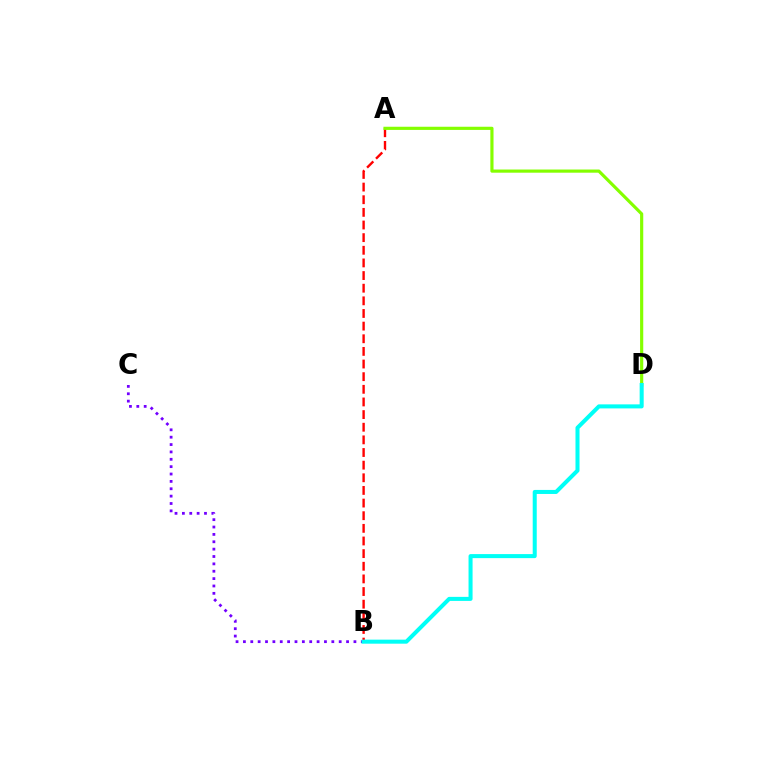{('A', 'B'): [{'color': '#ff0000', 'line_style': 'dashed', 'thickness': 1.72}], ('A', 'D'): [{'color': '#84ff00', 'line_style': 'solid', 'thickness': 2.28}], ('B', 'C'): [{'color': '#7200ff', 'line_style': 'dotted', 'thickness': 2.0}], ('B', 'D'): [{'color': '#00fff6', 'line_style': 'solid', 'thickness': 2.9}]}